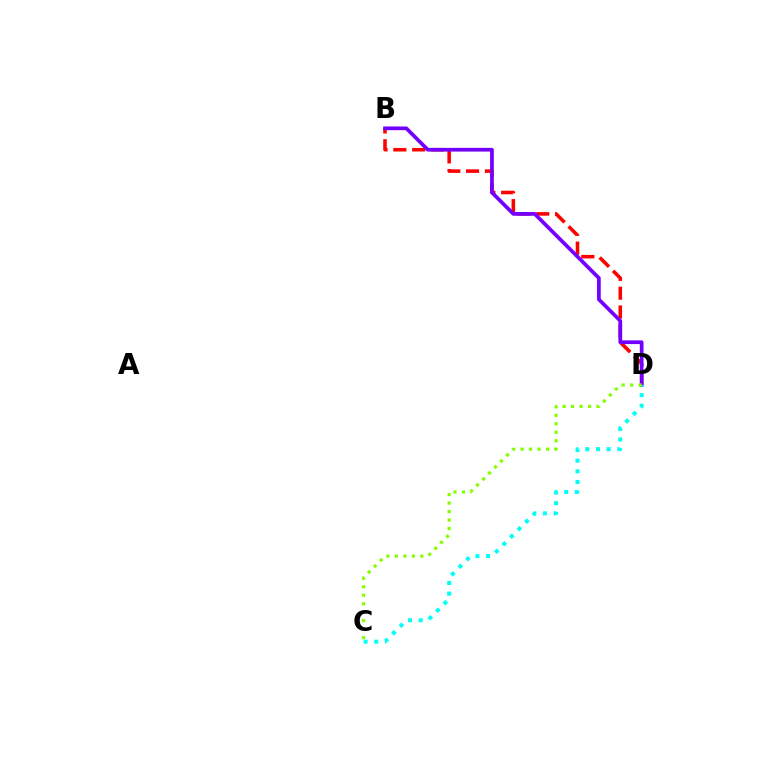{('B', 'D'): [{'color': '#ff0000', 'line_style': 'dashed', 'thickness': 2.56}, {'color': '#7200ff', 'line_style': 'solid', 'thickness': 2.67}], ('C', 'D'): [{'color': '#00fff6', 'line_style': 'dotted', 'thickness': 2.89}, {'color': '#84ff00', 'line_style': 'dotted', 'thickness': 2.3}]}